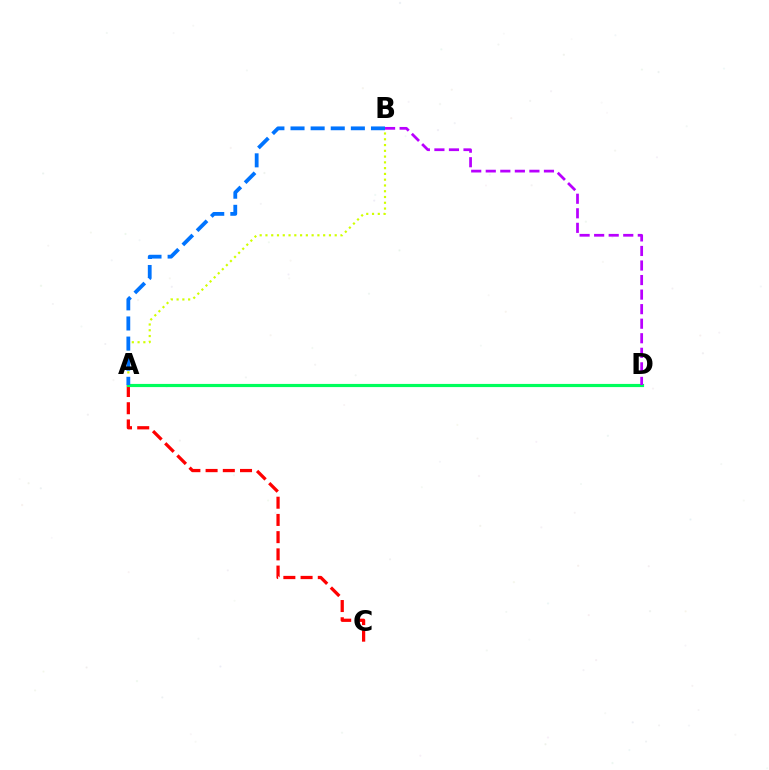{('A', 'C'): [{'color': '#ff0000', 'line_style': 'dashed', 'thickness': 2.34}], ('A', 'D'): [{'color': '#00ff5c', 'line_style': 'solid', 'thickness': 2.28}], ('A', 'B'): [{'color': '#d1ff00', 'line_style': 'dotted', 'thickness': 1.57}, {'color': '#0074ff', 'line_style': 'dashed', 'thickness': 2.73}], ('B', 'D'): [{'color': '#b900ff', 'line_style': 'dashed', 'thickness': 1.98}]}